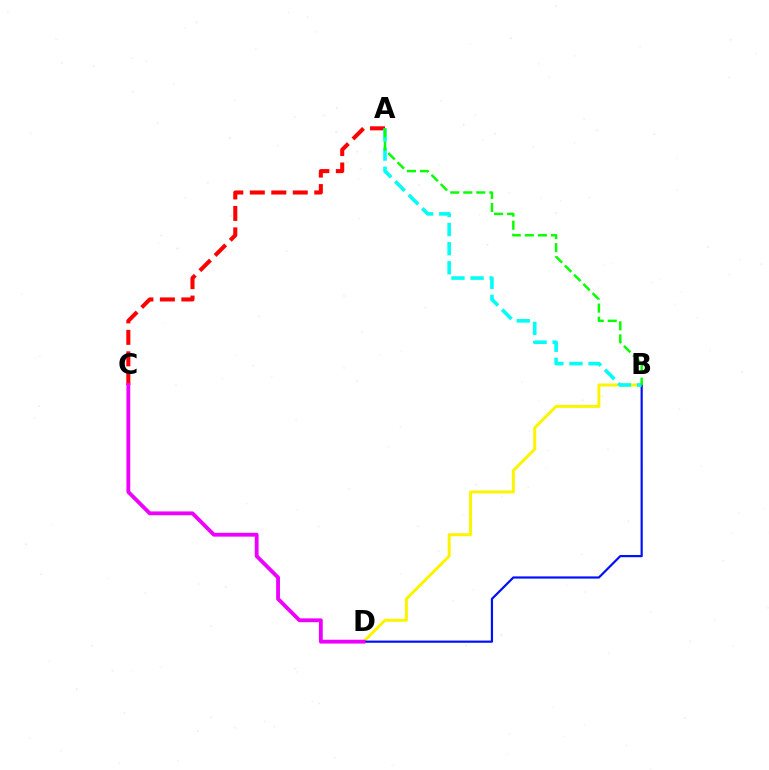{('A', 'C'): [{'color': '#ff0000', 'line_style': 'dashed', 'thickness': 2.92}], ('B', 'D'): [{'color': '#fcf500', 'line_style': 'solid', 'thickness': 2.16}, {'color': '#0010ff', 'line_style': 'solid', 'thickness': 1.58}], ('A', 'B'): [{'color': '#00fff6', 'line_style': 'dashed', 'thickness': 2.59}, {'color': '#08ff00', 'line_style': 'dashed', 'thickness': 1.77}], ('C', 'D'): [{'color': '#ee00ff', 'line_style': 'solid', 'thickness': 2.75}]}